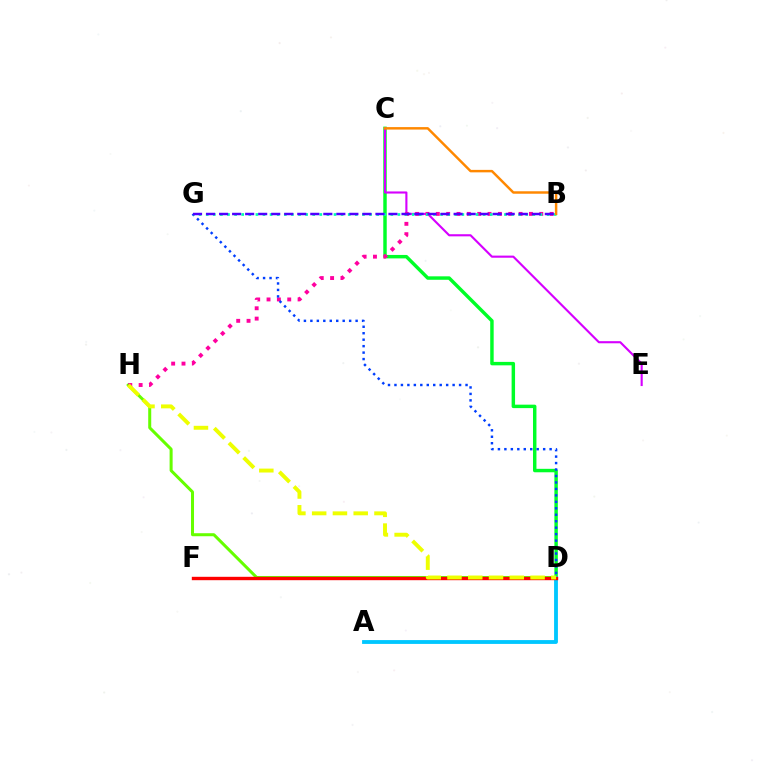{('C', 'D'): [{'color': '#00ff27', 'line_style': 'solid', 'thickness': 2.49}], ('C', 'E'): [{'color': '#d600ff', 'line_style': 'solid', 'thickness': 1.53}], ('D', 'H'): [{'color': '#66ff00', 'line_style': 'solid', 'thickness': 2.17}, {'color': '#eeff00', 'line_style': 'dashed', 'thickness': 2.82}], ('B', 'H'): [{'color': '#ff00a0', 'line_style': 'dotted', 'thickness': 2.81}], ('A', 'D'): [{'color': '#00c7ff', 'line_style': 'solid', 'thickness': 2.76}], ('D', 'G'): [{'color': '#003fff', 'line_style': 'dotted', 'thickness': 1.76}], ('B', 'G'): [{'color': '#00ffaf', 'line_style': 'dotted', 'thickness': 1.93}, {'color': '#4f00ff', 'line_style': 'dashed', 'thickness': 1.77}], ('D', 'F'): [{'color': '#ff0000', 'line_style': 'solid', 'thickness': 2.44}], ('B', 'C'): [{'color': '#ff8800', 'line_style': 'solid', 'thickness': 1.77}]}